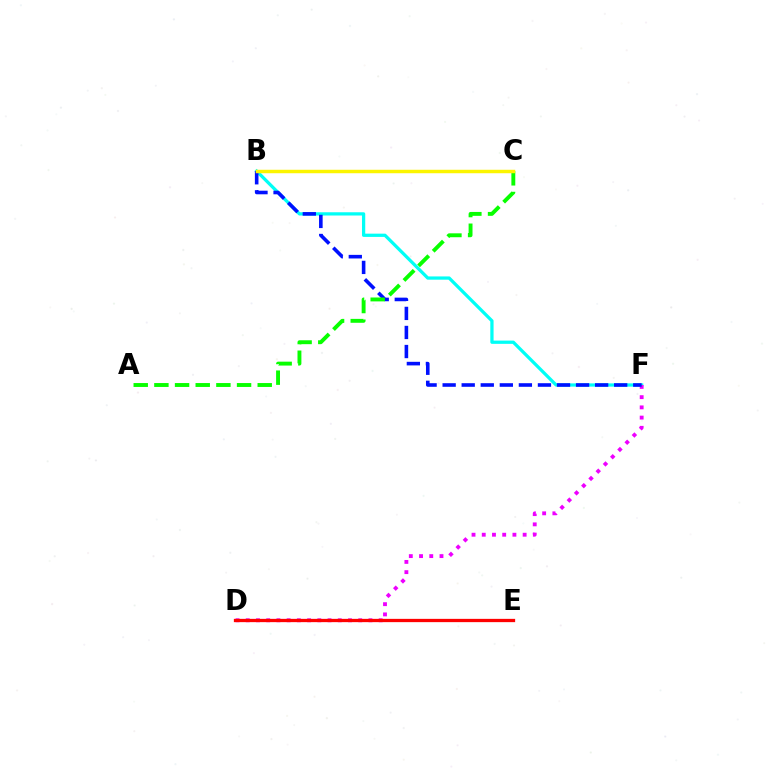{('B', 'F'): [{'color': '#00fff6', 'line_style': 'solid', 'thickness': 2.34}, {'color': '#0010ff', 'line_style': 'dashed', 'thickness': 2.59}], ('D', 'F'): [{'color': '#ee00ff', 'line_style': 'dotted', 'thickness': 2.78}], ('D', 'E'): [{'color': '#ff0000', 'line_style': 'solid', 'thickness': 2.36}], ('A', 'C'): [{'color': '#08ff00', 'line_style': 'dashed', 'thickness': 2.81}], ('B', 'C'): [{'color': '#fcf500', 'line_style': 'solid', 'thickness': 2.49}]}